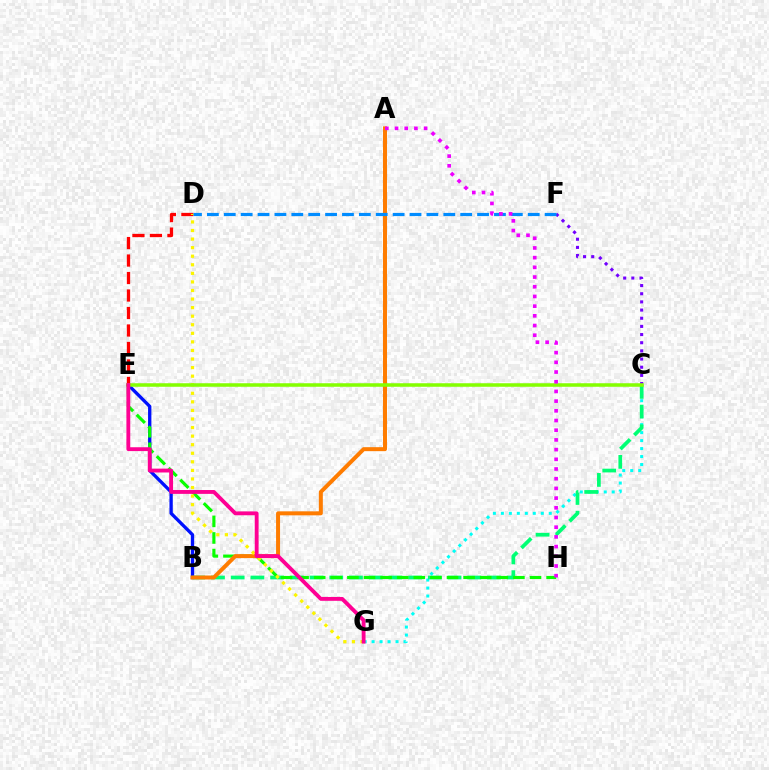{('C', 'G'): [{'color': '#00fff6', 'line_style': 'dotted', 'thickness': 2.17}], ('B', 'E'): [{'color': '#0010ff', 'line_style': 'solid', 'thickness': 2.39}], ('D', 'E'): [{'color': '#ff0000', 'line_style': 'dashed', 'thickness': 2.38}], ('B', 'C'): [{'color': '#00ff74', 'line_style': 'dashed', 'thickness': 2.68}], ('E', 'H'): [{'color': '#08ff00', 'line_style': 'dashed', 'thickness': 2.26}], ('A', 'B'): [{'color': '#ff7c00', 'line_style': 'solid', 'thickness': 2.87}], ('D', 'G'): [{'color': '#fcf500', 'line_style': 'dotted', 'thickness': 2.33}], ('C', 'F'): [{'color': '#7200ff', 'line_style': 'dotted', 'thickness': 2.22}], ('D', 'F'): [{'color': '#008cff', 'line_style': 'dashed', 'thickness': 2.29}], ('C', 'E'): [{'color': '#84ff00', 'line_style': 'solid', 'thickness': 2.54}], ('E', 'G'): [{'color': '#ff0094', 'line_style': 'solid', 'thickness': 2.77}], ('A', 'H'): [{'color': '#ee00ff', 'line_style': 'dotted', 'thickness': 2.63}]}